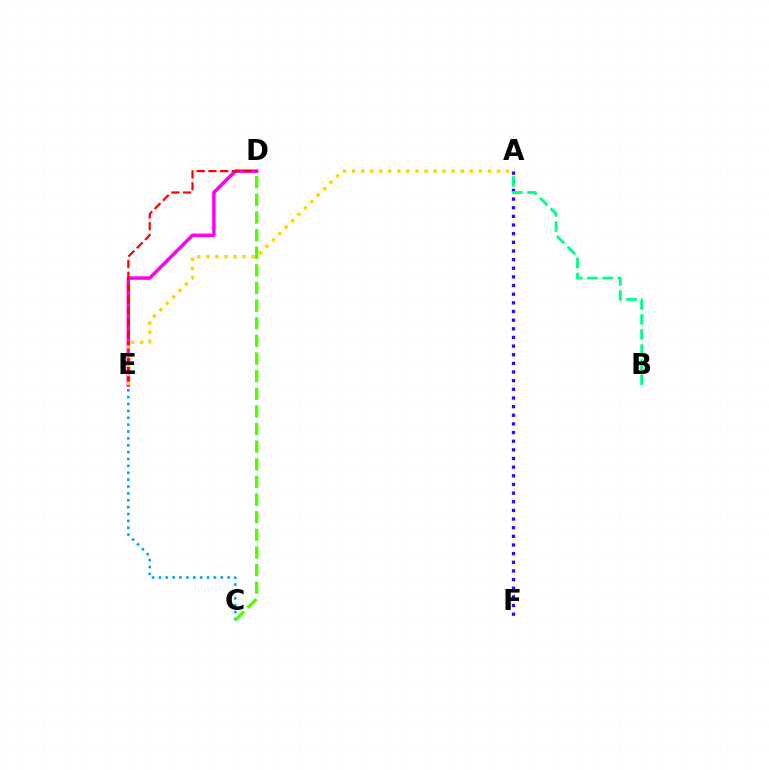{('D', 'E'): [{'color': '#ff00ed', 'line_style': 'solid', 'thickness': 2.52}, {'color': '#ff0000', 'line_style': 'dashed', 'thickness': 1.59}], ('C', 'E'): [{'color': '#009eff', 'line_style': 'dotted', 'thickness': 1.87}], ('C', 'D'): [{'color': '#4fff00', 'line_style': 'dashed', 'thickness': 2.39}], ('A', 'E'): [{'color': '#ffd500', 'line_style': 'dotted', 'thickness': 2.46}], ('A', 'F'): [{'color': '#3700ff', 'line_style': 'dotted', 'thickness': 2.35}], ('A', 'B'): [{'color': '#00ff86', 'line_style': 'dashed', 'thickness': 2.05}]}